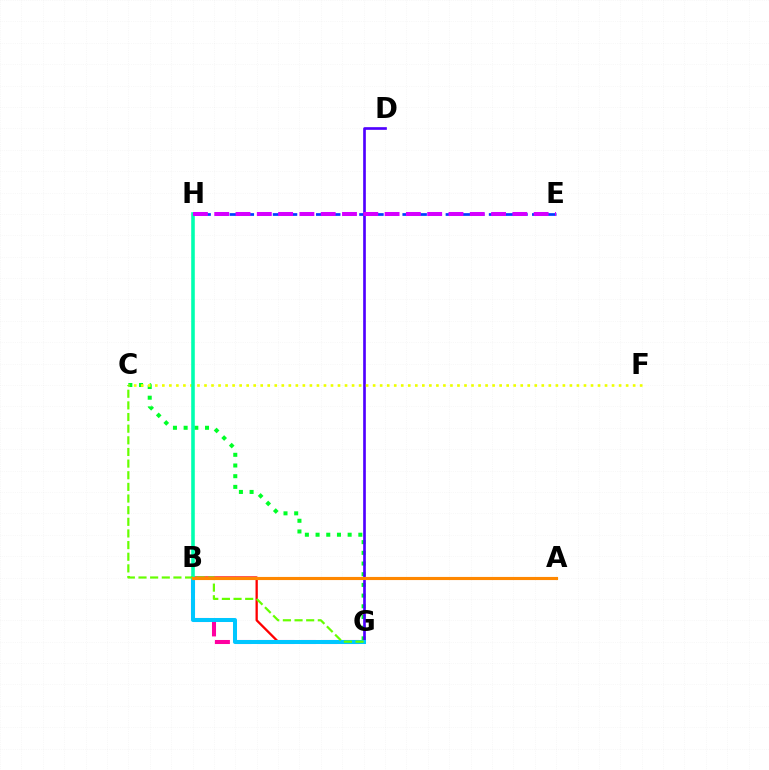{('B', 'G'): [{'color': '#ff0000', 'line_style': 'solid', 'thickness': 1.66}, {'color': '#ff00a0', 'line_style': 'dashed', 'thickness': 2.92}, {'color': '#00c7ff', 'line_style': 'solid', 'thickness': 2.9}], ('C', 'G'): [{'color': '#00ff27', 'line_style': 'dotted', 'thickness': 2.9}, {'color': '#66ff00', 'line_style': 'dashed', 'thickness': 1.58}], ('E', 'H'): [{'color': '#003fff', 'line_style': 'dashed', 'thickness': 1.96}, {'color': '#d600ff', 'line_style': 'dashed', 'thickness': 2.89}], ('D', 'G'): [{'color': '#4f00ff', 'line_style': 'solid', 'thickness': 1.92}], ('C', 'F'): [{'color': '#eeff00', 'line_style': 'dotted', 'thickness': 1.91}], ('B', 'H'): [{'color': '#00ffaf', 'line_style': 'solid', 'thickness': 2.58}], ('A', 'B'): [{'color': '#ff8800', 'line_style': 'solid', 'thickness': 2.25}]}